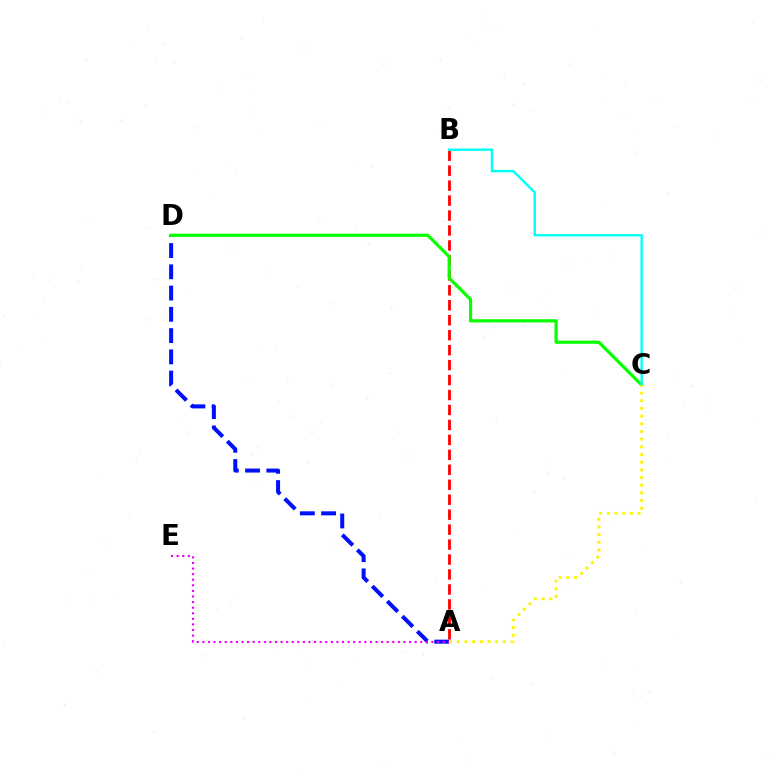{('A', 'B'): [{'color': '#ff0000', 'line_style': 'dashed', 'thickness': 2.03}], ('A', 'D'): [{'color': '#0010ff', 'line_style': 'dashed', 'thickness': 2.89}], ('C', 'D'): [{'color': '#08ff00', 'line_style': 'solid', 'thickness': 2.3}], ('B', 'C'): [{'color': '#00fff6', 'line_style': 'solid', 'thickness': 1.71}], ('A', 'E'): [{'color': '#ee00ff', 'line_style': 'dotted', 'thickness': 1.52}], ('A', 'C'): [{'color': '#fcf500', 'line_style': 'dotted', 'thickness': 2.09}]}